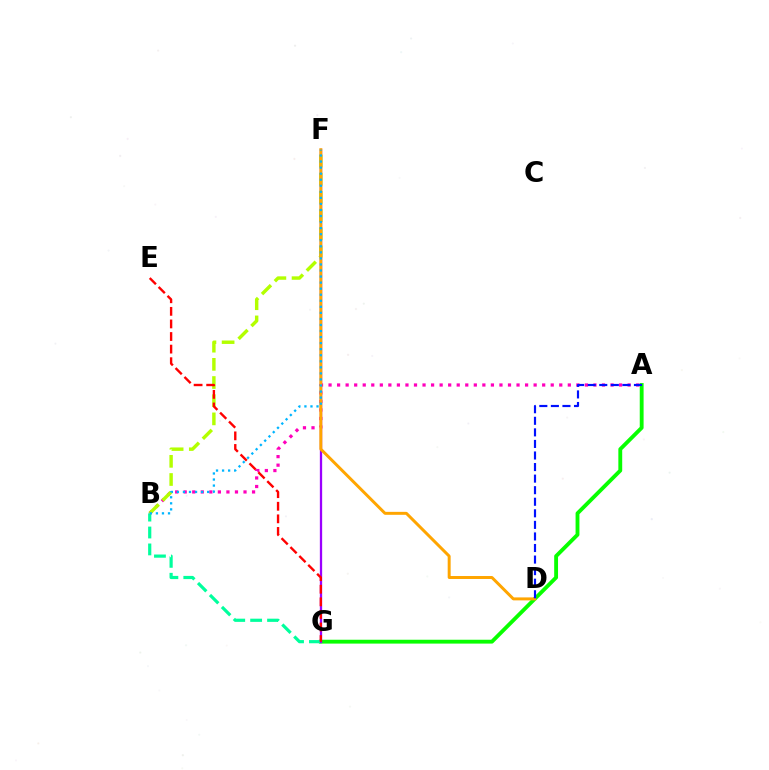{('A', 'G'): [{'color': '#08ff00', 'line_style': 'solid', 'thickness': 2.77}], ('B', 'G'): [{'color': '#00ff9d', 'line_style': 'dashed', 'thickness': 2.3}], ('A', 'B'): [{'color': '#ff00bd', 'line_style': 'dotted', 'thickness': 2.32}], ('B', 'F'): [{'color': '#b3ff00', 'line_style': 'dashed', 'thickness': 2.47}, {'color': '#00b5ff', 'line_style': 'dotted', 'thickness': 1.64}], ('F', 'G'): [{'color': '#9b00ff', 'line_style': 'solid', 'thickness': 1.66}], ('D', 'F'): [{'color': '#ffa500', 'line_style': 'solid', 'thickness': 2.14}], ('E', 'G'): [{'color': '#ff0000', 'line_style': 'dashed', 'thickness': 1.71}], ('A', 'D'): [{'color': '#0010ff', 'line_style': 'dashed', 'thickness': 1.57}]}